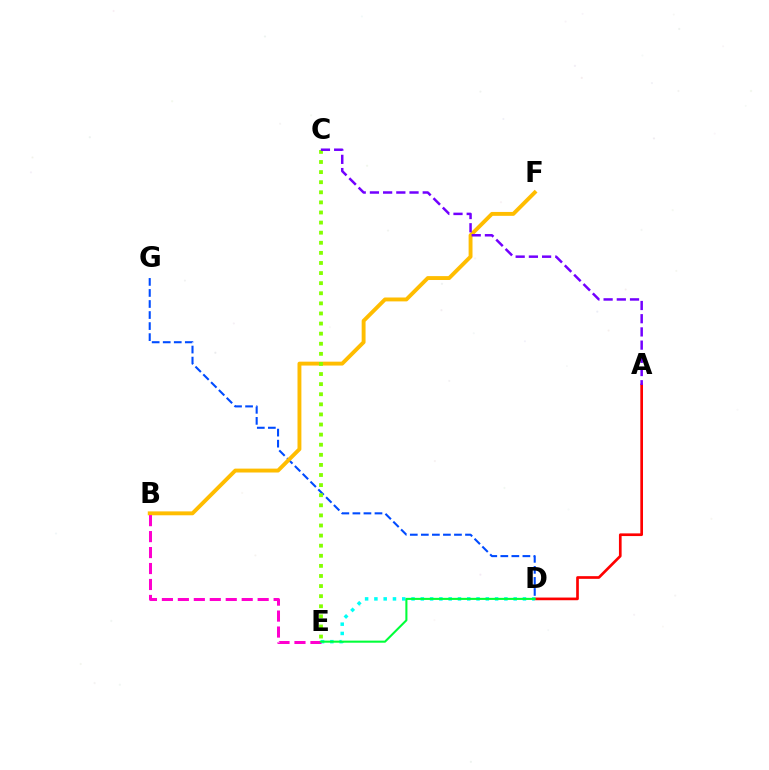{('A', 'D'): [{'color': '#ff0000', 'line_style': 'solid', 'thickness': 1.93}], ('D', 'E'): [{'color': '#00fff6', 'line_style': 'dotted', 'thickness': 2.52}, {'color': '#00ff39', 'line_style': 'solid', 'thickness': 1.5}], ('D', 'G'): [{'color': '#004bff', 'line_style': 'dashed', 'thickness': 1.5}], ('B', 'F'): [{'color': '#ffbd00', 'line_style': 'solid', 'thickness': 2.8}], ('C', 'E'): [{'color': '#84ff00', 'line_style': 'dotted', 'thickness': 2.74}], ('B', 'E'): [{'color': '#ff00cf', 'line_style': 'dashed', 'thickness': 2.17}], ('A', 'C'): [{'color': '#7200ff', 'line_style': 'dashed', 'thickness': 1.79}]}